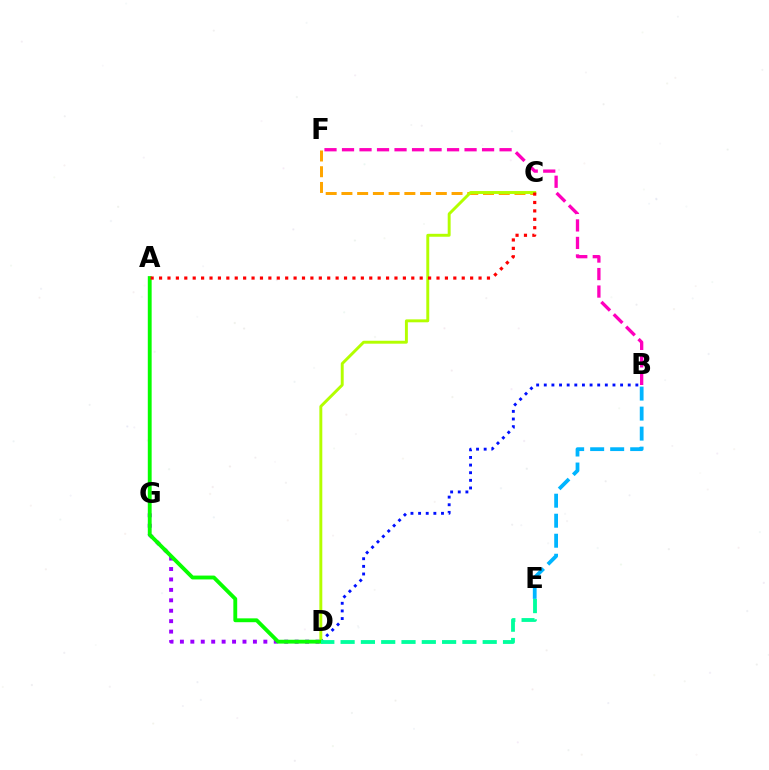{('D', 'G'): [{'color': '#9b00ff', 'line_style': 'dotted', 'thickness': 2.83}], ('C', 'F'): [{'color': '#ffa500', 'line_style': 'dashed', 'thickness': 2.14}], ('B', 'D'): [{'color': '#0010ff', 'line_style': 'dotted', 'thickness': 2.07}], ('C', 'D'): [{'color': '#b3ff00', 'line_style': 'solid', 'thickness': 2.11}], ('A', 'D'): [{'color': '#08ff00', 'line_style': 'solid', 'thickness': 2.77}], ('B', 'E'): [{'color': '#00b5ff', 'line_style': 'dashed', 'thickness': 2.72}], ('A', 'C'): [{'color': '#ff0000', 'line_style': 'dotted', 'thickness': 2.28}], ('D', 'E'): [{'color': '#00ff9d', 'line_style': 'dashed', 'thickness': 2.76}], ('B', 'F'): [{'color': '#ff00bd', 'line_style': 'dashed', 'thickness': 2.38}]}